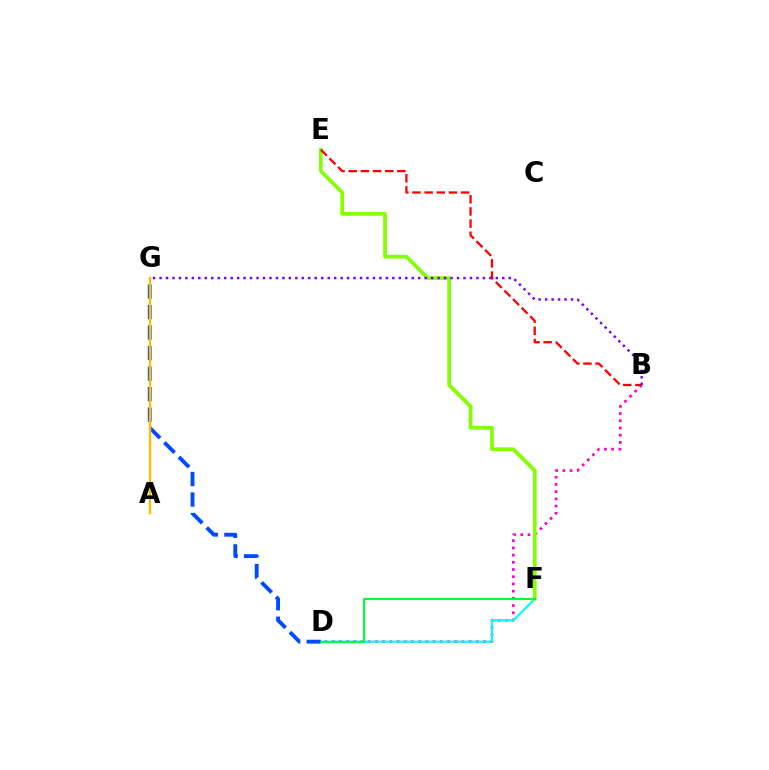{('B', 'D'): [{'color': '#ff00cf', 'line_style': 'dotted', 'thickness': 1.96}], ('D', 'F'): [{'color': '#00fff6', 'line_style': 'solid', 'thickness': 1.57}, {'color': '#00ff39', 'line_style': 'solid', 'thickness': 1.51}], ('E', 'F'): [{'color': '#84ff00', 'line_style': 'solid', 'thickness': 2.67}], ('B', 'E'): [{'color': '#ff0000', 'line_style': 'dashed', 'thickness': 1.65}], ('D', 'G'): [{'color': '#004bff', 'line_style': 'dashed', 'thickness': 2.79}], ('A', 'G'): [{'color': '#ffbd00', 'line_style': 'solid', 'thickness': 1.71}], ('B', 'G'): [{'color': '#7200ff', 'line_style': 'dotted', 'thickness': 1.76}]}